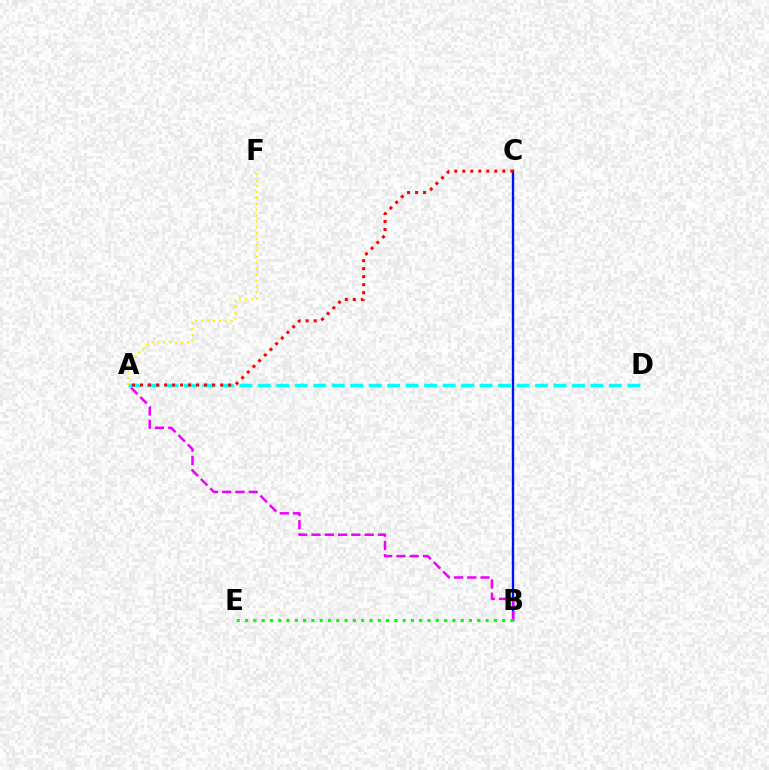{('B', 'C'): [{'color': '#0010ff', 'line_style': 'solid', 'thickness': 1.69}], ('A', 'B'): [{'color': '#ee00ff', 'line_style': 'dashed', 'thickness': 1.8}], ('A', 'D'): [{'color': '#00fff6', 'line_style': 'dashed', 'thickness': 2.51}], ('A', 'F'): [{'color': '#fcf500', 'line_style': 'dotted', 'thickness': 1.61}], ('B', 'E'): [{'color': '#08ff00', 'line_style': 'dotted', 'thickness': 2.25}], ('A', 'C'): [{'color': '#ff0000', 'line_style': 'dotted', 'thickness': 2.18}]}